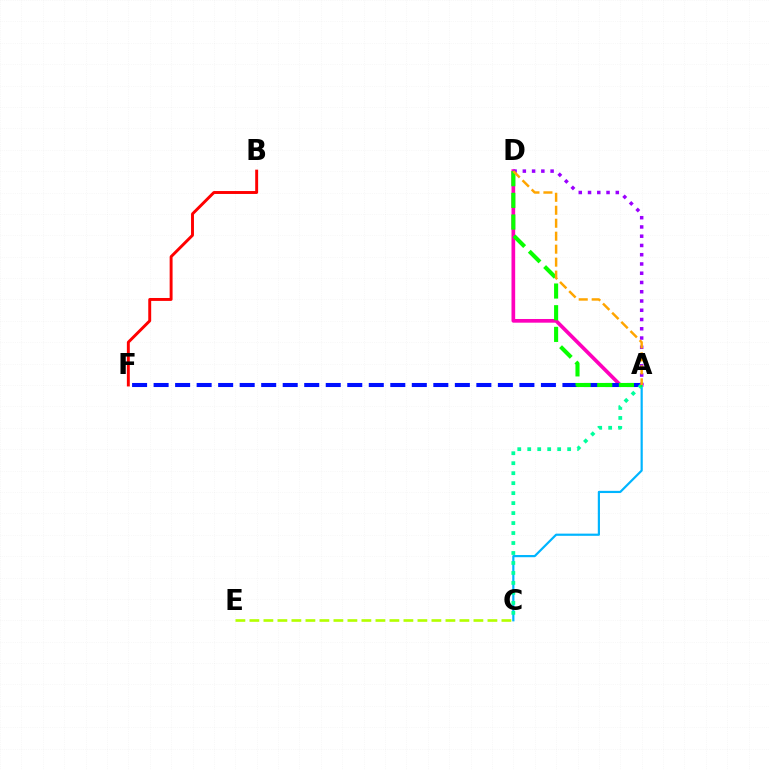{('A', 'D'): [{'color': '#ff00bd', 'line_style': 'solid', 'thickness': 2.65}, {'color': '#08ff00', 'line_style': 'dashed', 'thickness': 2.95}, {'color': '#9b00ff', 'line_style': 'dotted', 'thickness': 2.52}, {'color': '#ffa500', 'line_style': 'dashed', 'thickness': 1.76}], ('C', 'E'): [{'color': '#b3ff00', 'line_style': 'dashed', 'thickness': 1.9}], ('A', 'F'): [{'color': '#0010ff', 'line_style': 'dashed', 'thickness': 2.92}], ('A', 'C'): [{'color': '#00b5ff', 'line_style': 'solid', 'thickness': 1.58}, {'color': '#00ff9d', 'line_style': 'dotted', 'thickness': 2.71}], ('B', 'F'): [{'color': '#ff0000', 'line_style': 'solid', 'thickness': 2.1}]}